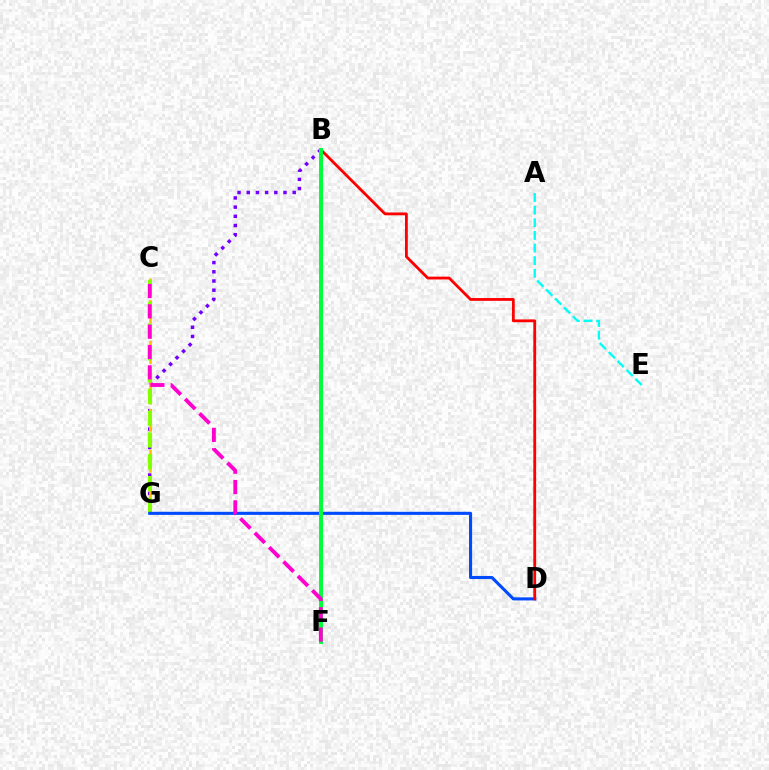{('B', 'G'): [{'color': '#7200ff', 'line_style': 'dotted', 'thickness': 2.5}], ('C', 'G'): [{'color': '#ffbd00', 'line_style': 'dashed', 'thickness': 1.85}, {'color': '#84ff00', 'line_style': 'dashed', 'thickness': 2.96}], ('D', 'G'): [{'color': '#004bff', 'line_style': 'solid', 'thickness': 2.22}], ('B', 'D'): [{'color': '#ff0000', 'line_style': 'solid', 'thickness': 2.02}], ('B', 'F'): [{'color': '#00ff39', 'line_style': 'solid', 'thickness': 2.84}], ('A', 'E'): [{'color': '#00fff6', 'line_style': 'dashed', 'thickness': 1.72}], ('C', 'F'): [{'color': '#ff00cf', 'line_style': 'dashed', 'thickness': 2.76}]}